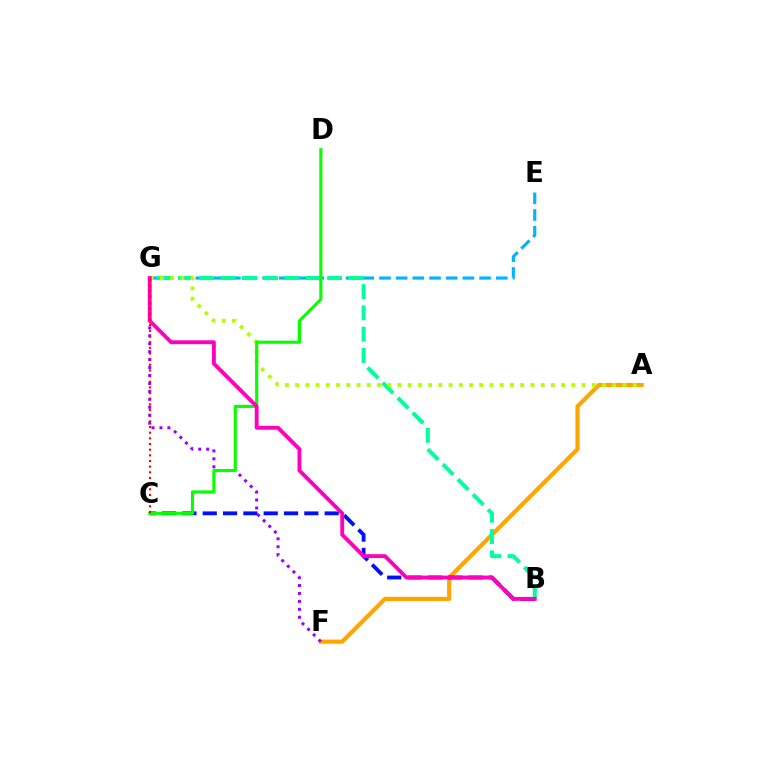{('E', 'G'): [{'color': '#00b5ff', 'line_style': 'dashed', 'thickness': 2.27}], ('A', 'F'): [{'color': '#ffa500', 'line_style': 'solid', 'thickness': 2.99}], ('B', 'C'): [{'color': '#0010ff', 'line_style': 'dashed', 'thickness': 2.76}], ('F', 'G'): [{'color': '#9b00ff', 'line_style': 'dotted', 'thickness': 2.16}], ('B', 'G'): [{'color': '#00ff9d', 'line_style': 'dashed', 'thickness': 2.89}, {'color': '#ff00bd', 'line_style': 'solid', 'thickness': 2.79}], ('A', 'G'): [{'color': '#b3ff00', 'line_style': 'dotted', 'thickness': 2.78}], ('C', 'D'): [{'color': '#08ff00', 'line_style': 'solid', 'thickness': 2.26}], ('C', 'G'): [{'color': '#ff0000', 'line_style': 'dotted', 'thickness': 1.54}]}